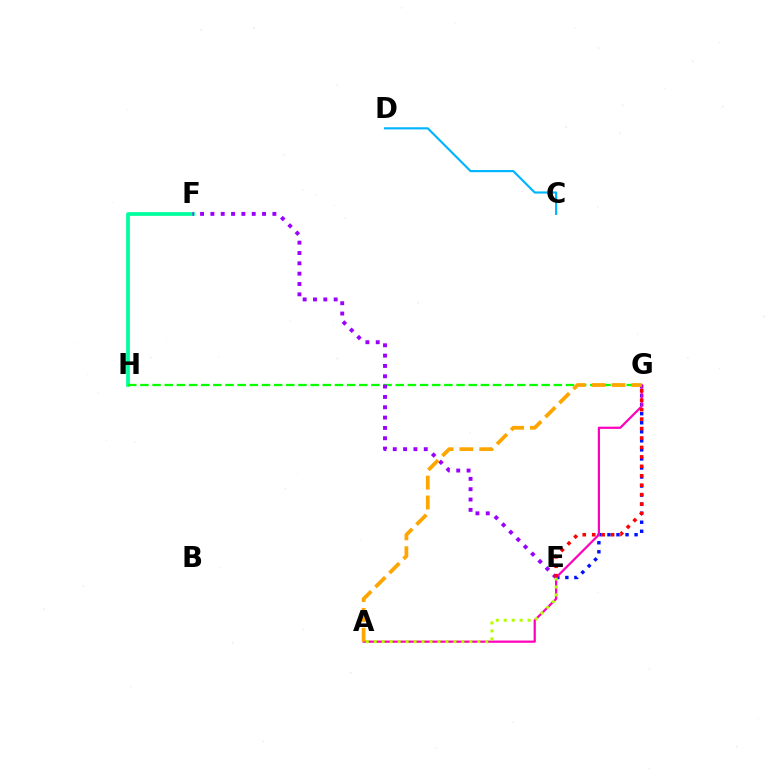{('E', 'G'): [{'color': '#0010ff', 'line_style': 'dotted', 'thickness': 2.46}, {'color': '#ff0000', 'line_style': 'dotted', 'thickness': 2.56}], ('F', 'H'): [{'color': '#00ff9d', 'line_style': 'solid', 'thickness': 2.68}], ('G', 'H'): [{'color': '#08ff00', 'line_style': 'dashed', 'thickness': 1.65}], ('C', 'D'): [{'color': '#00b5ff', 'line_style': 'solid', 'thickness': 1.55}], ('E', 'F'): [{'color': '#9b00ff', 'line_style': 'dotted', 'thickness': 2.81}], ('A', 'G'): [{'color': '#ff00bd', 'line_style': 'solid', 'thickness': 1.6}, {'color': '#ffa500', 'line_style': 'dashed', 'thickness': 2.7}], ('A', 'E'): [{'color': '#b3ff00', 'line_style': 'dotted', 'thickness': 2.16}]}